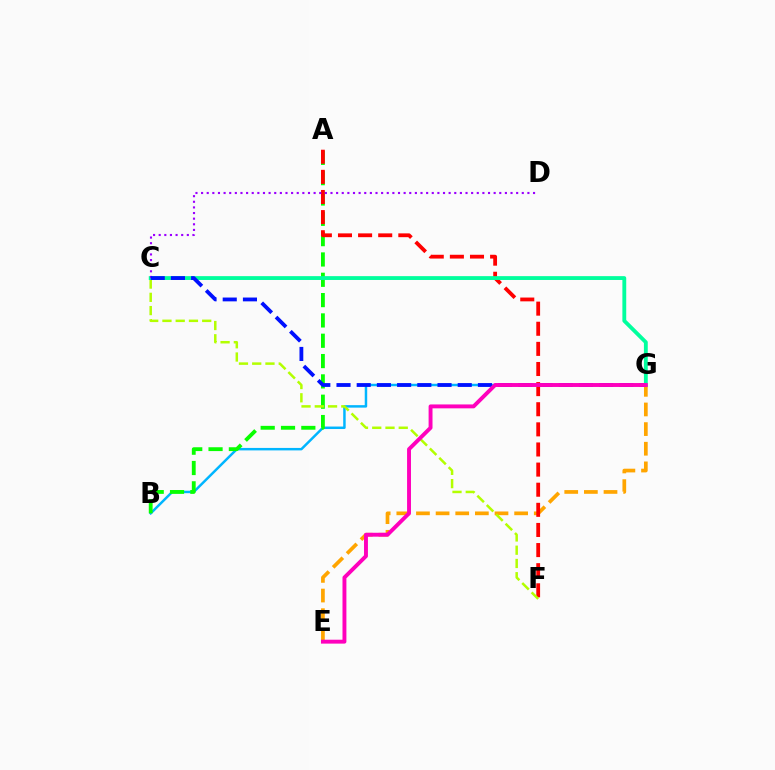{('B', 'G'): [{'color': '#00b5ff', 'line_style': 'solid', 'thickness': 1.78}], ('E', 'G'): [{'color': '#ffa500', 'line_style': 'dashed', 'thickness': 2.67}, {'color': '#ff00bd', 'line_style': 'solid', 'thickness': 2.81}], ('A', 'B'): [{'color': '#08ff00', 'line_style': 'dashed', 'thickness': 2.76}], ('A', 'F'): [{'color': '#ff0000', 'line_style': 'dashed', 'thickness': 2.73}], ('C', 'F'): [{'color': '#b3ff00', 'line_style': 'dashed', 'thickness': 1.8}], ('C', 'G'): [{'color': '#00ff9d', 'line_style': 'solid', 'thickness': 2.76}, {'color': '#0010ff', 'line_style': 'dashed', 'thickness': 2.74}], ('C', 'D'): [{'color': '#9b00ff', 'line_style': 'dotted', 'thickness': 1.53}]}